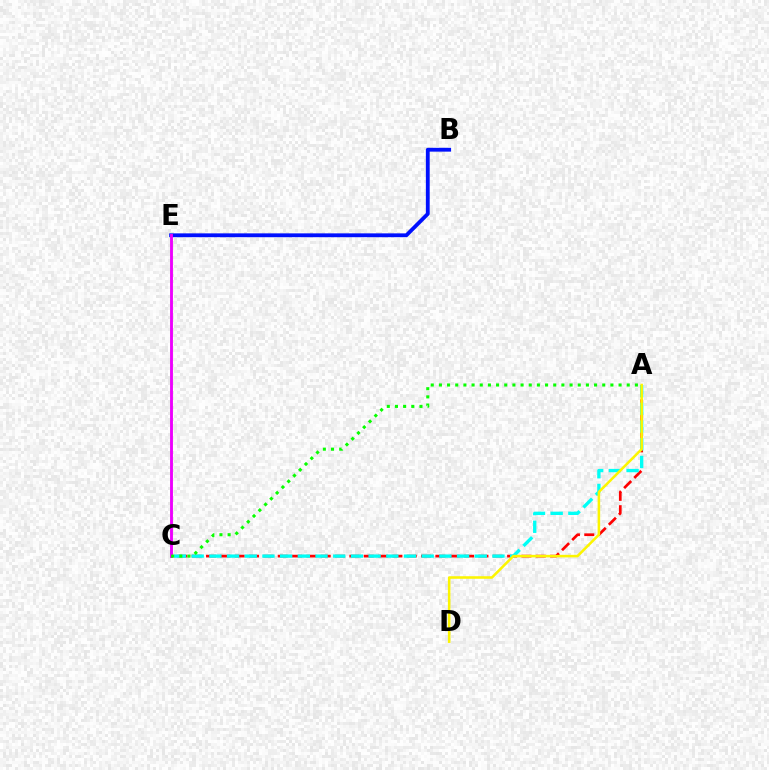{('A', 'C'): [{'color': '#ff0000', 'line_style': 'dashed', 'thickness': 1.95}, {'color': '#00fff6', 'line_style': 'dashed', 'thickness': 2.4}, {'color': '#08ff00', 'line_style': 'dotted', 'thickness': 2.22}], ('B', 'E'): [{'color': '#0010ff', 'line_style': 'solid', 'thickness': 2.75}], ('A', 'D'): [{'color': '#fcf500', 'line_style': 'solid', 'thickness': 1.84}], ('C', 'E'): [{'color': '#ee00ff', 'line_style': 'solid', 'thickness': 2.07}]}